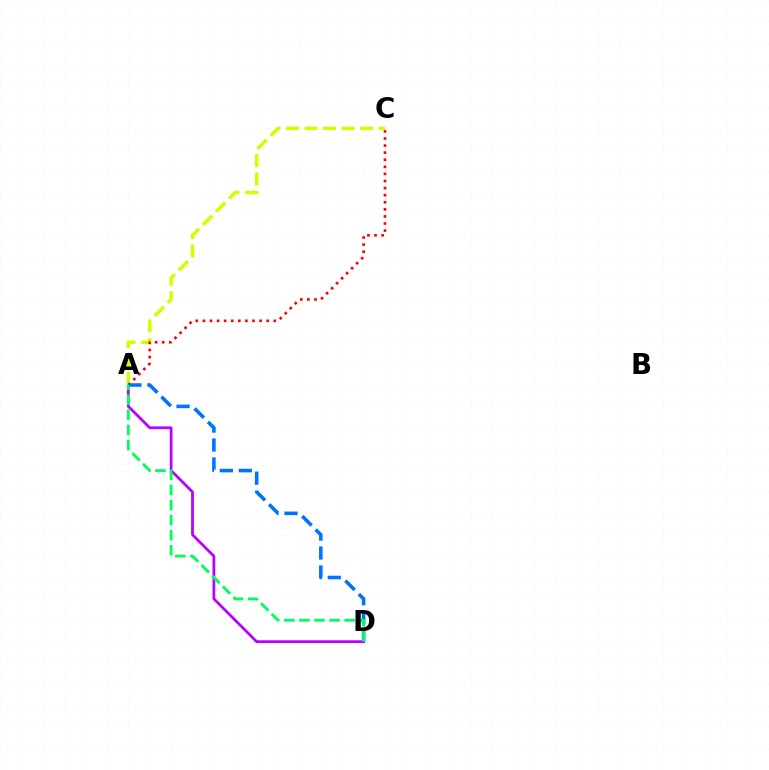{('A', 'D'): [{'color': '#b900ff', 'line_style': 'solid', 'thickness': 1.99}, {'color': '#0074ff', 'line_style': 'dashed', 'thickness': 2.58}, {'color': '#00ff5c', 'line_style': 'dashed', 'thickness': 2.05}], ('A', 'C'): [{'color': '#d1ff00', 'line_style': 'dashed', 'thickness': 2.52}, {'color': '#ff0000', 'line_style': 'dotted', 'thickness': 1.92}]}